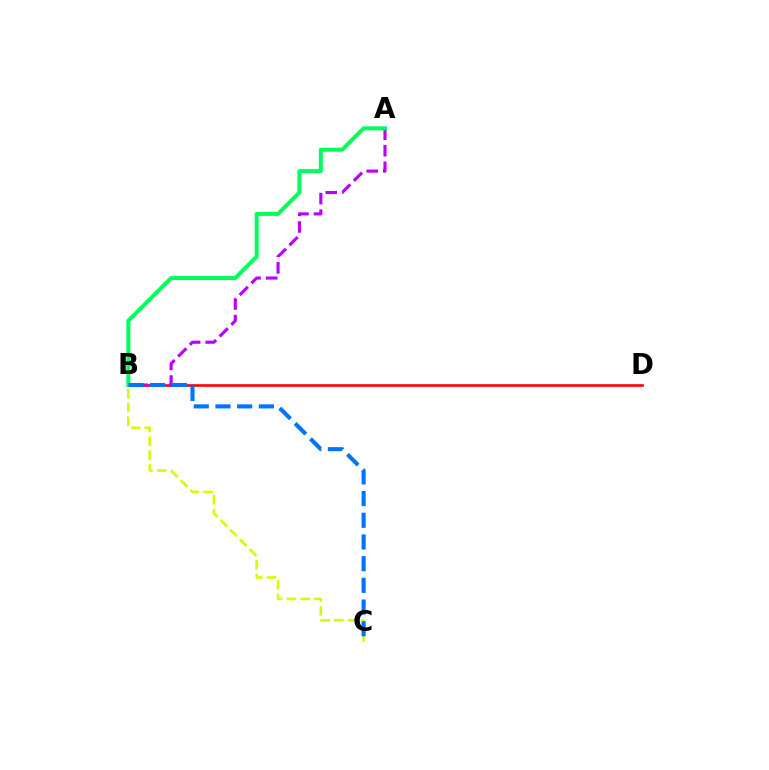{('B', 'D'): [{'color': '#ff0000', 'line_style': 'solid', 'thickness': 1.88}], ('A', 'B'): [{'color': '#b900ff', 'line_style': 'dashed', 'thickness': 2.25}, {'color': '#00ff5c', 'line_style': 'solid', 'thickness': 2.88}], ('B', 'C'): [{'color': '#d1ff00', 'line_style': 'dashed', 'thickness': 1.87}, {'color': '#0074ff', 'line_style': 'dashed', 'thickness': 2.95}]}